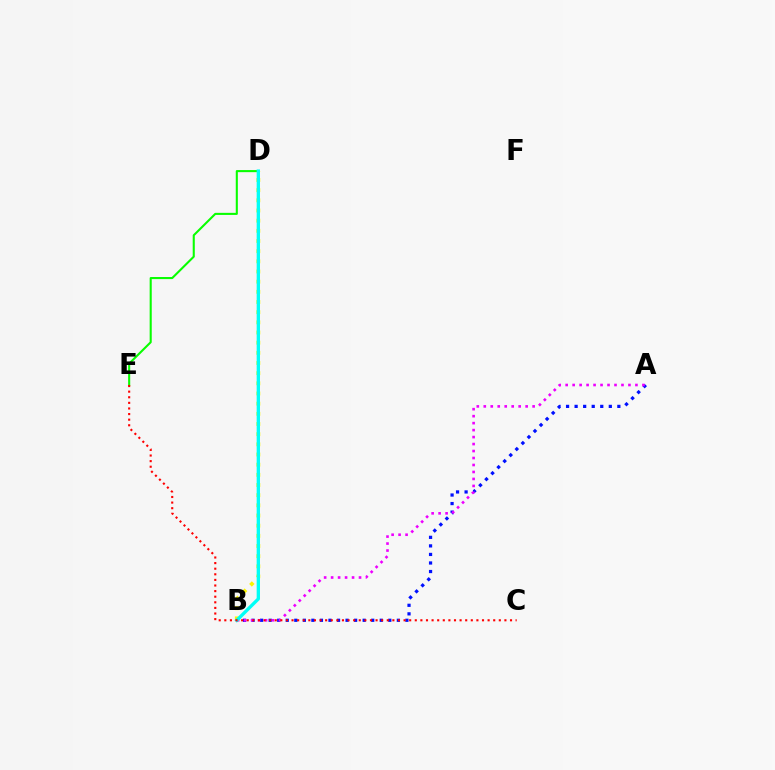{('A', 'B'): [{'color': '#0010ff', 'line_style': 'dotted', 'thickness': 2.32}, {'color': '#ee00ff', 'line_style': 'dotted', 'thickness': 1.9}], ('B', 'D'): [{'color': '#fcf500', 'line_style': 'dotted', 'thickness': 2.76}, {'color': '#00fff6', 'line_style': 'solid', 'thickness': 2.4}], ('D', 'E'): [{'color': '#08ff00', 'line_style': 'solid', 'thickness': 1.5}], ('C', 'E'): [{'color': '#ff0000', 'line_style': 'dotted', 'thickness': 1.52}]}